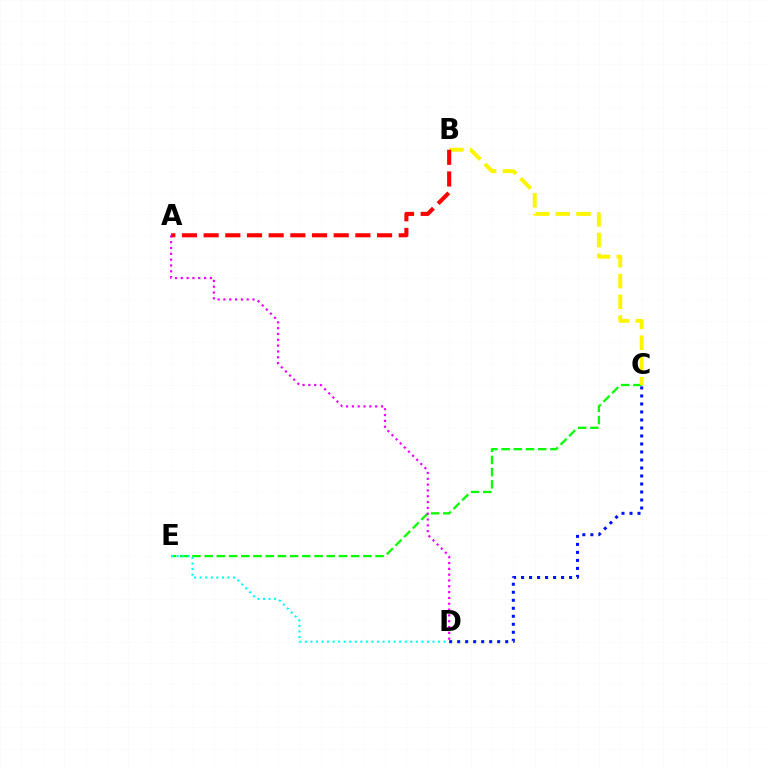{('C', 'E'): [{'color': '#08ff00', 'line_style': 'dashed', 'thickness': 1.66}], ('A', 'D'): [{'color': '#ee00ff', 'line_style': 'dotted', 'thickness': 1.58}], ('B', 'C'): [{'color': '#fcf500', 'line_style': 'dashed', 'thickness': 2.82}], ('A', 'B'): [{'color': '#ff0000', 'line_style': 'dashed', 'thickness': 2.94}], ('D', 'E'): [{'color': '#00fff6', 'line_style': 'dotted', 'thickness': 1.51}], ('C', 'D'): [{'color': '#0010ff', 'line_style': 'dotted', 'thickness': 2.17}]}